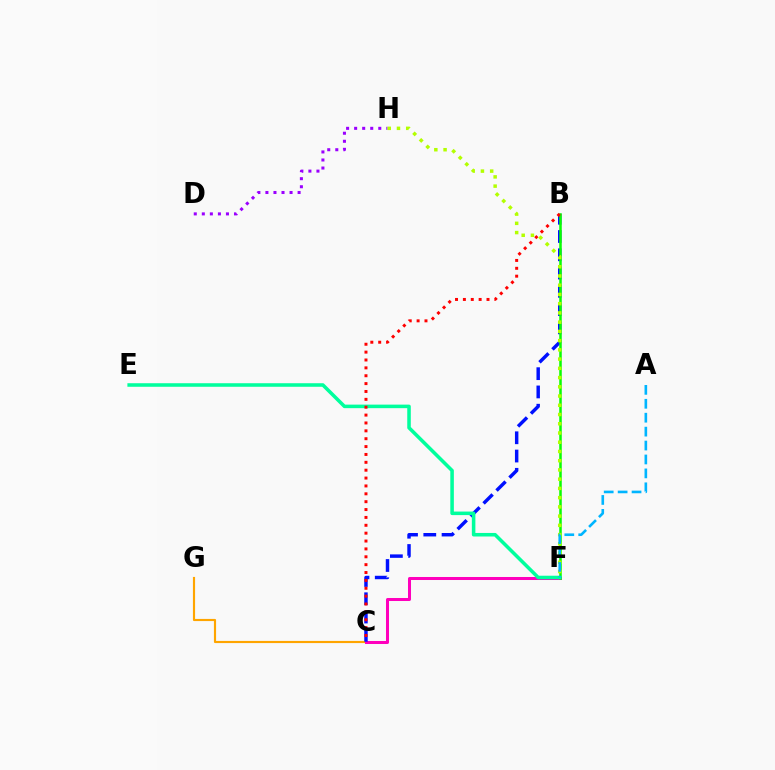{('D', 'H'): [{'color': '#9b00ff', 'line_style': 'dotted', 'thickness': 2.19}], ('C', 'G'): [{'color': '#ffa500', 'line_style': 'solid', 'thickness': 1.55}], ('C', 'F'): [{'color': '#ff00bd', 'line_style': 'solid', 'thickness': 2.17}], ('B', 'C'): [{'color': '#0010ff', 'line_style': 'dashed', 'thickness': 2.48}, {'color': '#ff0000', 'line_style': 'dotted', 'thickness': 2.14}], ('B', 'F'): [{'color': '#08ff00', 'line_style': 'solid', 'thickness': 1.82}], ('E', 'F'): [{'color': '#00ff9d', 'line_style': 'solid', 'thickness': 2.55}], ('F', 'H'): [{'color': '#b3ff00', 'line_style': 'dotted', 'thickness': 2.51}], ('A', 'F'): [{'color': '#00b5ff', 'line_style': 'dashed', 'thickness': 1.89}]}